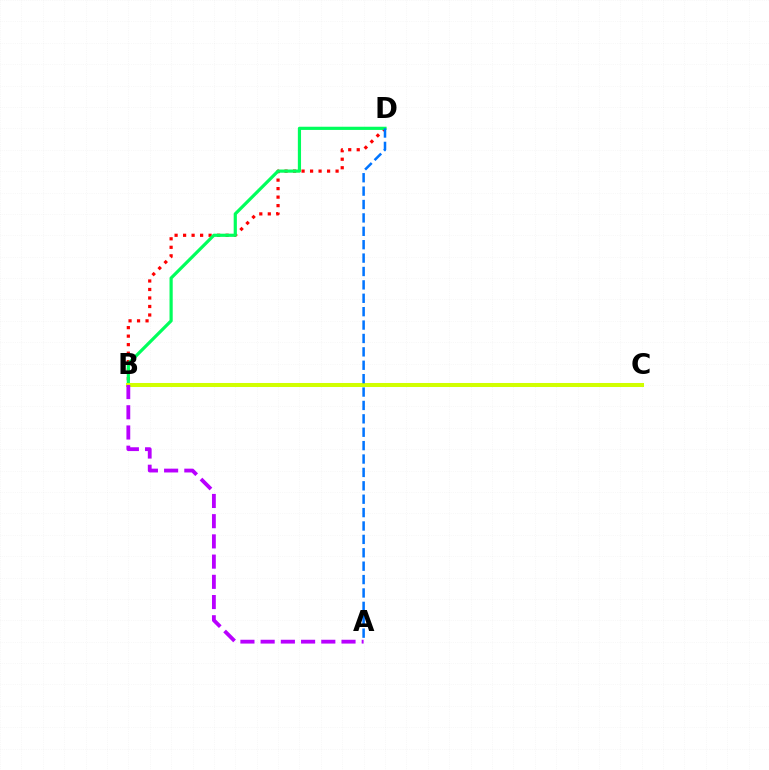{('B', 'D'): [{'color': '#ff0000', 'line_style': 'dotted', 'thickness': 2.31}, {'color': '#00ff5c', 'line_style': 'solid', 'thickness': 2.3}], ('B', 'C'): [{'color': '#d1ff00', 'line_style': 'solid', 'thickness': 2.9}], ('A', 'B'): [{'color': '#b900ff', 'line_style': 'dashed', 'thickness': 2.75}], ('A', 'D'): [{'color': '#0074ff', 'line_style': 'dashed', 'thickness': 1.82}]}